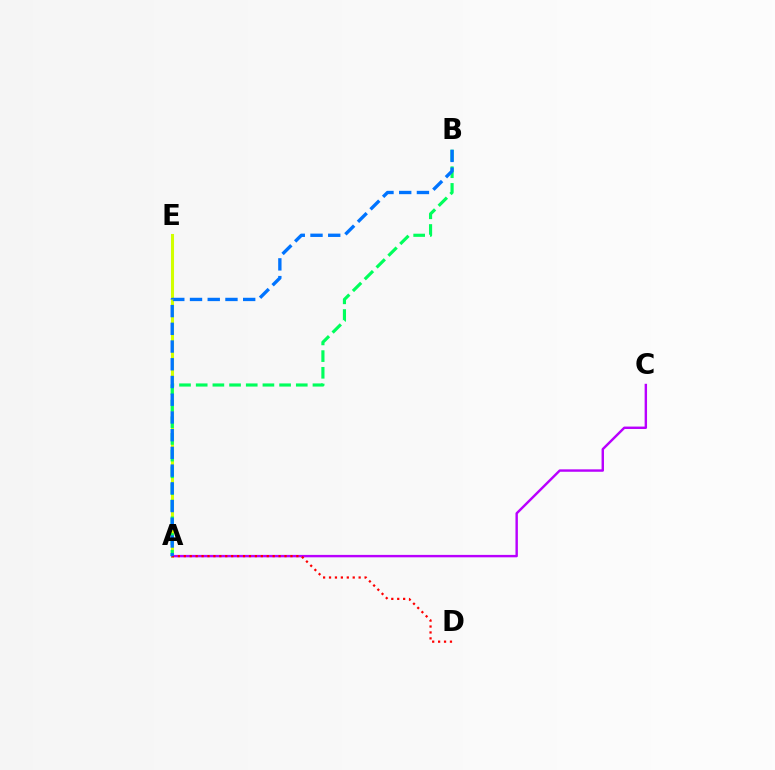{('A', 'E'): [{'color': '#d1ff00', 'line_style': 'solid', 'thickness': 2.2}], ('A', 'C'): [{'color': '#b900ff', 'line_style': 'solid', 'thickness': 1.74}], ('A', 'B'): [{'color': '#00ff5c', 'line_style': 'dashed', 'thickness': 2.27}, {'color': '#0074ff', 'line_style': 'dashed', 'thickness': 2.41}], ('A', 'D'): [{'color': '#ff0000', 'line_style': 'dotted', 'thickness': 1.61}]}